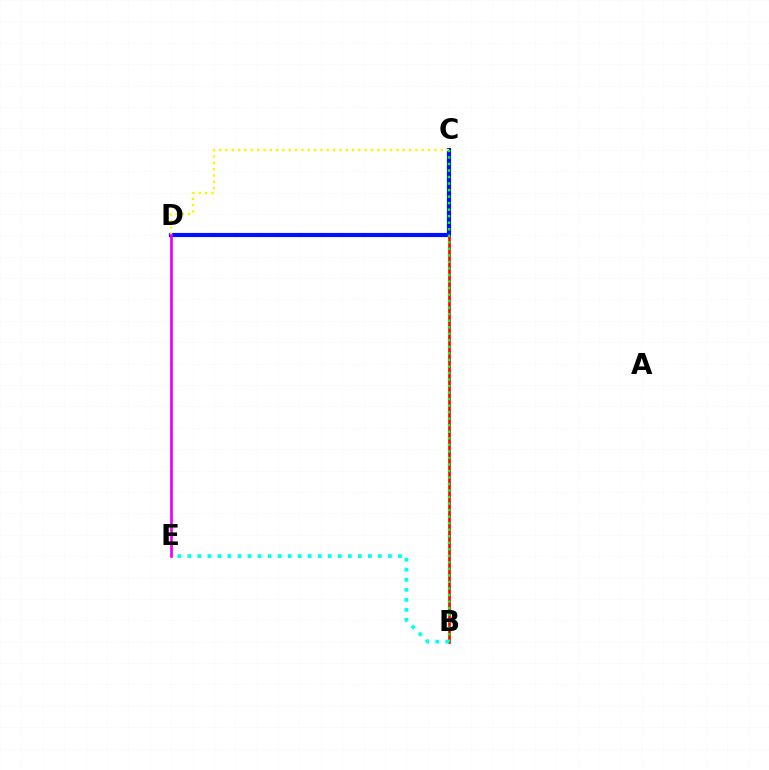{('B', 'C'): [{'color': '#ff0000', 'line_style': 'solid', 'thickness': 1.92}, {'color': '#08ff00', 'line_style': 'dotted', 'thickness': 1.77}], ('C', 'D'): [{'color': '#0010ff', 'line_style': 'solid', 'thickness': 3.0}, {'color': '#fcf500', 'line_style': 'dotted', 'thickness': 1.72}], ('B', 'E'): [{'color': '#00fff6', 'line_style': 'dotted', 'thickness': 2.72}], ('D', 'E'): [{'color': '#ee00ff', 'line_style': 'solid', 'thickness': 1.96}]}